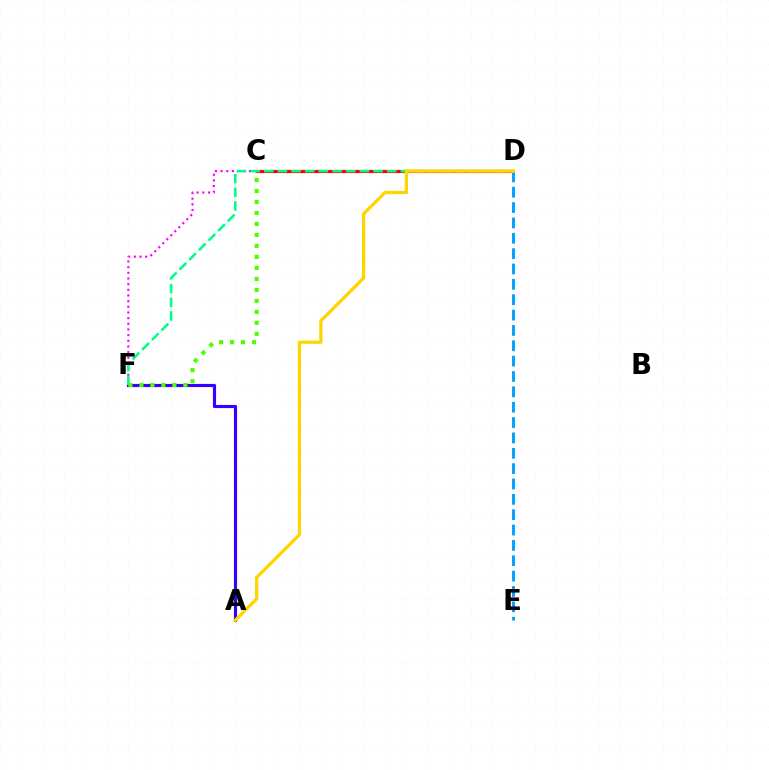{('C', 'F'): [{'color': '#ff00ed', 'line_style': 'dotted', 'thickness': 1.54}, {'color': '#4fff00', 'line_style': 'dotted', 'thickness': 2.99}], ('A', 'F'): [{'color': '#3700ff', 'line_style': 'solid', 'thickness': 2.28}], ('C', 'D'): [{'color': '#ff0000', 'line_style': 'solid', 'thickness': 2.28}], ('D', 'F'): [{'color': '#00ff86', 'line_style': 'dashed', 'thickness': 1.86}], ('D', 'E'): [{'color': '#009eff', 'line_style': 'dashed', 'thickness': 2.09}], ('A', 'D'): [{'color': '#ffd500', 'line_style': 'solid', 'thickness': 2.33}]}